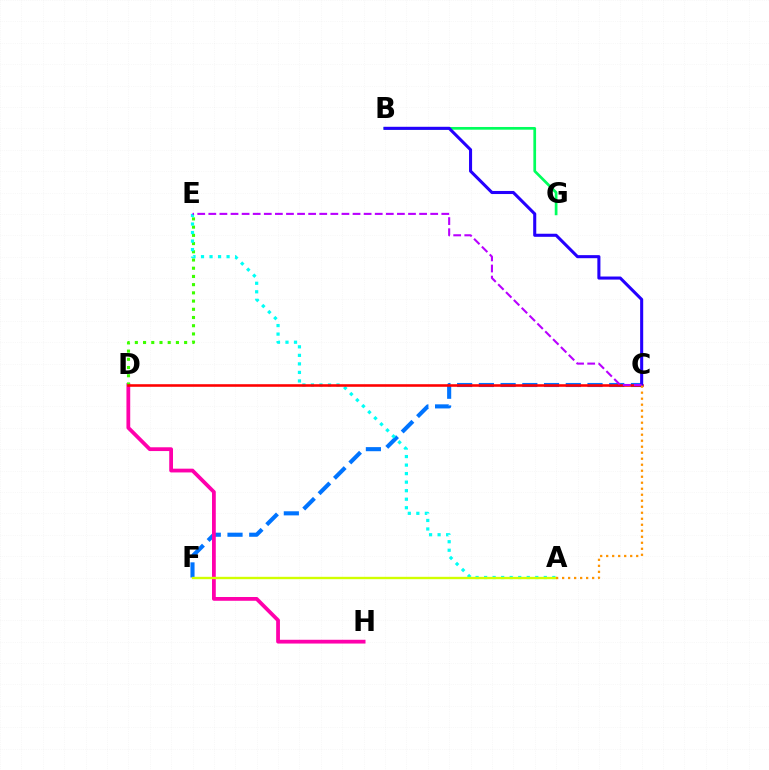{('C', 'F'): [{'color': '#0074ff', 'line_style': 'dashed', 'thickness': 2.95}], ('D', 'H'): [{'color': '#ff00ac', 'line_style': 'solid', 'thickness': 2.72}], ('D', 'E'): [{'color': '#3dff00', 'line_style': 'dotted', 'thickness': 2.23}], ('A', 'E'): [{'color': '#00fff6', 'line_style': 'dotted', 'thickness': 2.32}], ('B', 'G'): [{'color': '#00ff5c', 'line_style': 'solid', 'thickness': 1.95}], ('C', 'D'): [{'color': '#ff0000', 'line_style': 'solid', 'thickness': 1.86}], ('B', 'C'): [{'color': '#2500ff', 'line_style': 'solid', 'thickness': 2.21}], ('A', 'F'): [{'color': '#d1ff00', 'line_style': 'solid', 'thickness': 1.7}], ('C', 'E'): [{'color': '#b900ff', 'line_style': 'dashed', 'thickness': 1.51}], ('A', 'C'): [{'color': '#ff9400', 'line_style': 'dotted', 'thickness': 1.63}]}